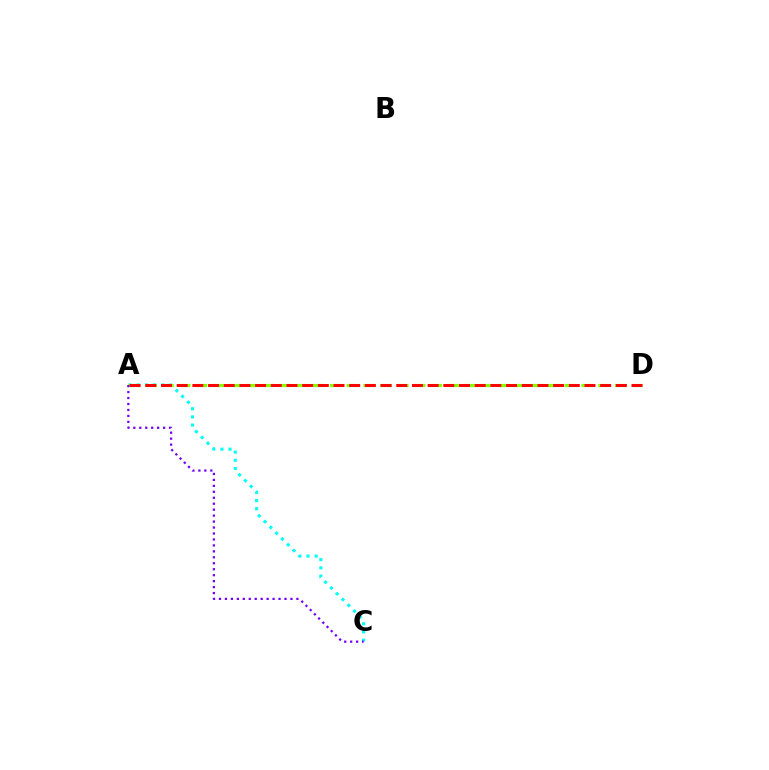{('A', 'C'): [{'color': '#00fff6', 'line_style': 'dotted', 'thickness': 2.22}, {'color': '#7200ff', 'line_style': 'dotted', 'thickness': 1.62}], ('A', 'D'): [{'color': '#84ff00', 'line_style': 'dashed', 'thickness': 2.28}, {'color': '#ff0000', 'line_style': 'dashed', 'thickness': 2.13}]}